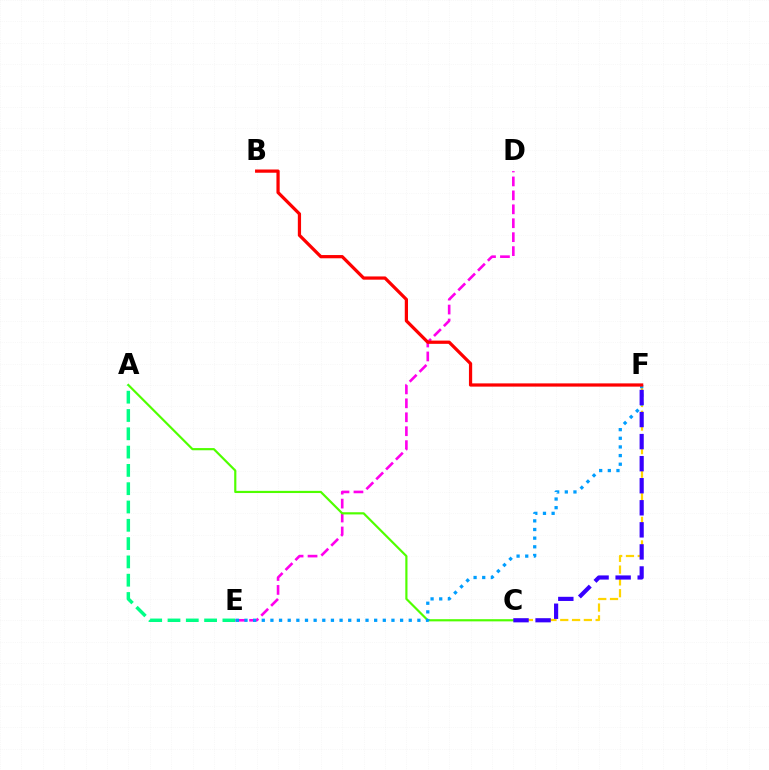{('C', 'F'): [{'color': '#ffd500', 'line_style': 'dashed', 'thickness': 1.6}, {'color': '#3700ff', 'line_style': 'dashed', 'thickness': 3.0}], ('D', 'E'): [{'color': '#ff00ed', 'line_style': 'dashed', 'thickness': 1.89}], ('A', 'C'): [{'color': '#4fff00', 'line_style': 'solid', 'thickness': 1.57}], ('A', 'E'): [{'color': '#00ff86', 'line_style': 'dashed', 'thickness': 2.49}], ('E', 'F'): [{'color': '#009eff', 'line_style': 'dotted', 'thickness': 2.35}], ('B', 'F'): [{'color': '#ff0000', 'line_style': 'solid', 'thickness': 2.33}]}